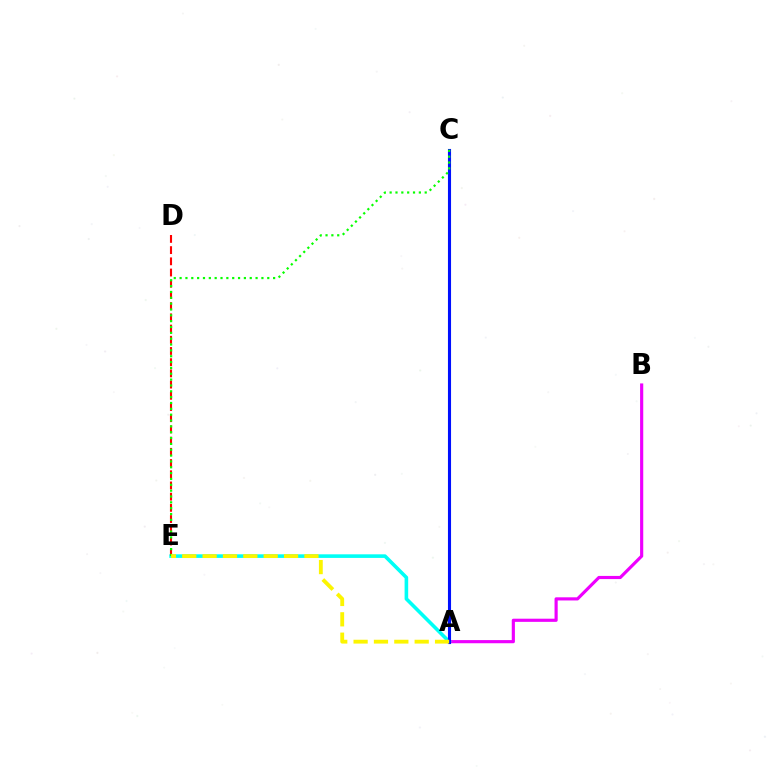{('A', 'B'): [{'color': '#ee00ff', 'line_style': 'solid', 'thickness': 2.27}], ('A', 'E'): [{'color': '#00fff6', 'line_style': 'solid', 'thickness': 2.59}, {'color': '#fcf500', 'line_style': 'dashed', 'thickness': 2.77}], ('A', 'C'): [{'color': '#0010ff', 'line_style': 'solid', 'thickness': 2.23}], ('D', 'E'): [{'color': '#ff0000', 'line_style': 'dashed', 'thickness': 1.52}], ('C', 'E'): [{'color': '#08ff00', 'line_style': 'dotted', 'thickness': 1.59}]}